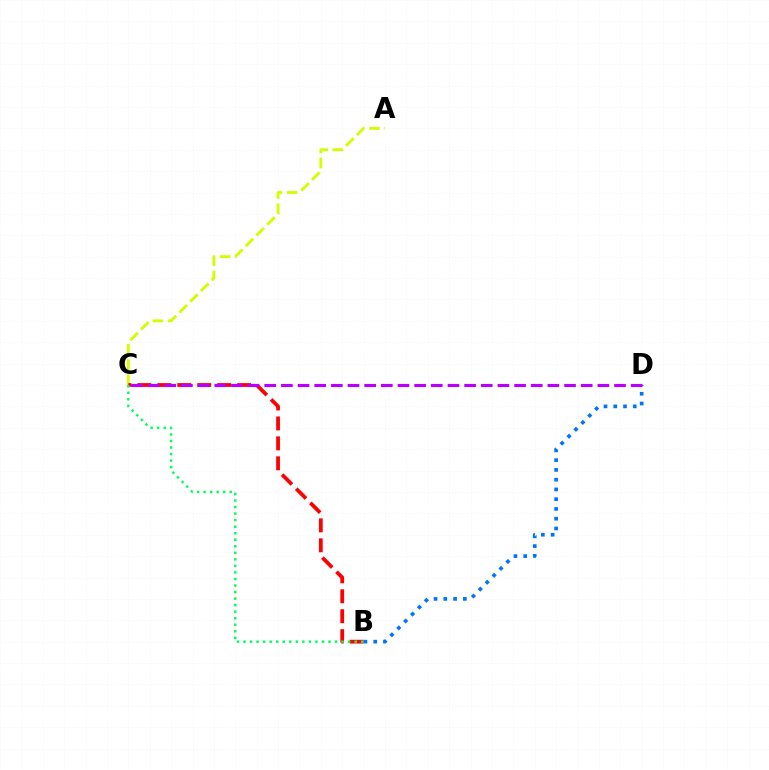{('A', 'C'): [{'color': '#d1ff00', 'line_style': 'dashed', 'thickness': 2.06}], ('B', 'D'): [{'color': '#0074ff', 'line_style': 'dotted', 'thickness': 2.65}], ('B', 'C'): [{'color': '#ff0000', 'line_style': 'dashed', 'thickness': 2.71}, {'color': '#00ff5c', 'line_style': 'dotted', 'thickness': 1.78}], ('C', 'D'): [{'color': '#b900ff', 'line_style': 'dashed', 'thickness': 2.26}]}